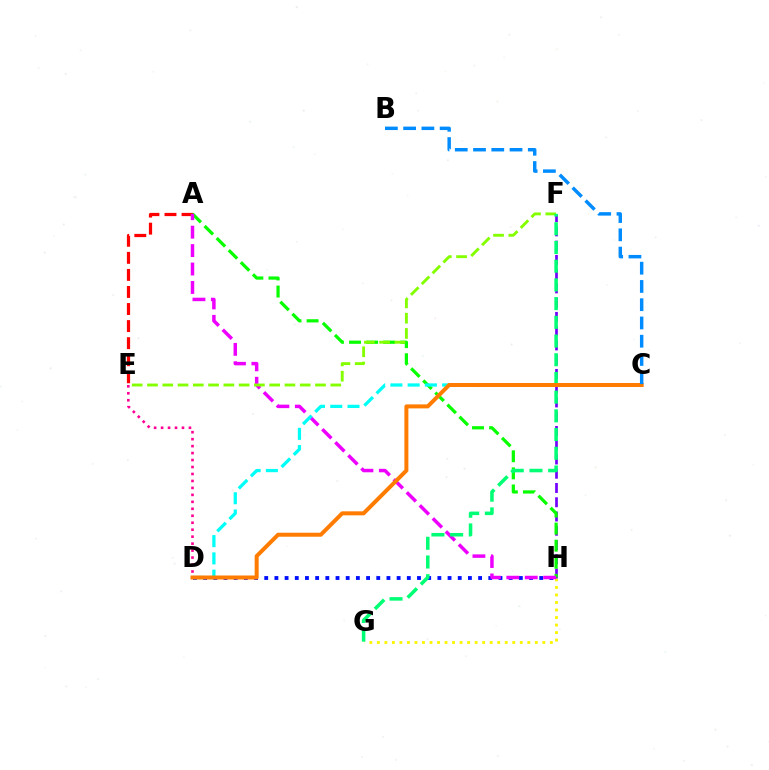{('D', 'H'): [{'color': '#0010ff', 'line_style': 'dotted', 'thickness': 2.77}], ('A', 'E'): [{'color': '#ff0000', 'line_style': 'dashed', 'thickness': 2.32}], ('G', 'H'): [{'color': '#fcf500', 'line_style': 'dotted', 'thickness': 2.04}], ('F', 'H'): [{'color': '#7200ff', 'line_style': 'dashed', 'thickness': 1.94}], ('D', 'E'): [{'color': '#ff0094', 'line_style': 'dotted', 'thickness': 1.89}], ('A', 'H'): [{'color': '#08ff00', 'line_style': 'dashed', 'thickness': 2.32}, {'color': '#ee00ff', 'line_style': 'dashed', 'thickness': 2.5}], ('E', 'F'): [{'color': '#84ff00', 'line_style': 'dashed', 'thickness': 2.07}], ('F', 'G'): [{'color': '#00ff74', 'line_style': 'dashed', 'thickness': 2.54}], ('C', 'D'): [{'color': '#00fff6', 'line_style': 'dashed', 'thickness': 2.34}, {'color': '#ff7c00', 'line_style': 'solid', 'thickness': 2.88}], ('B', 'C'): [{'color': '#008cff', 'line_style': 'dashed', 'thickness': 2.48}]}